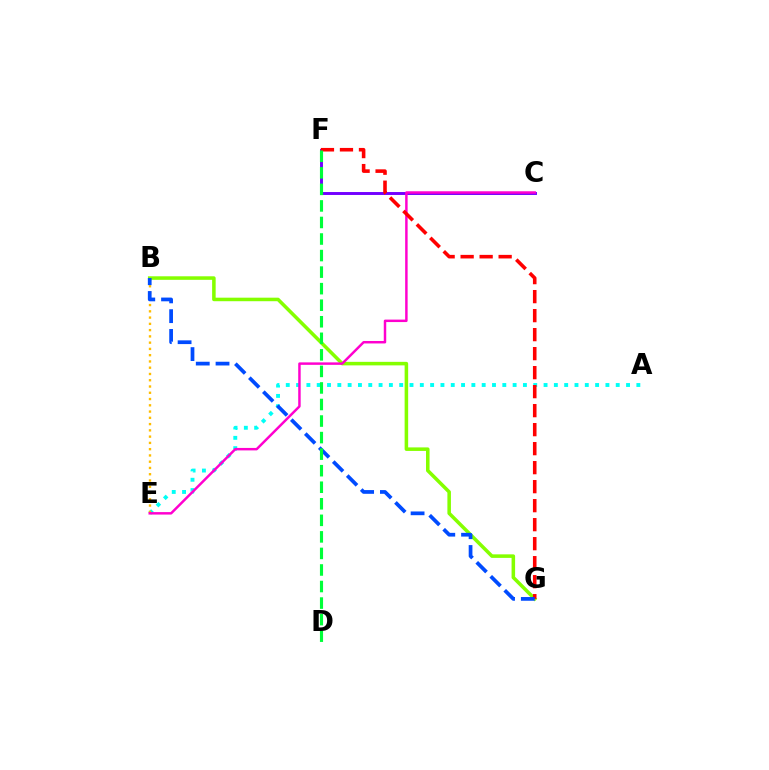{('B', 'G'): [{'color': '#84ff00', 'line_style': 'solid', 'thickness': 2.55}, {'color': '#004bff', 'line_style': 'dashed', 'thickness': 2.69}], ('C', 'F'): [{'color': '#7200ff', 'line_style': 'solid', 'thickness': 2.11}], ('A', 'E'): [{'color': '#00fff6', 'line_style': 'dotted', 'thickness': 2.8}], ('B', 'E'): [{'color': '#ffbd00', 'line_style': 'dotted', 'thickness': 1.7}], ('C', 'E'): [{'color': '#ff00cf', 'line_style': 'solid', 'thickness': 1.78}], ('F', 'G'): [{'color': '#ff0000', 'line_style': 'dashed', 'thickness': 2.58}], ('D', 'F'): [{'color': '#00ff39', 'line_style': 'dashed', 'thickness': 2.25}]}